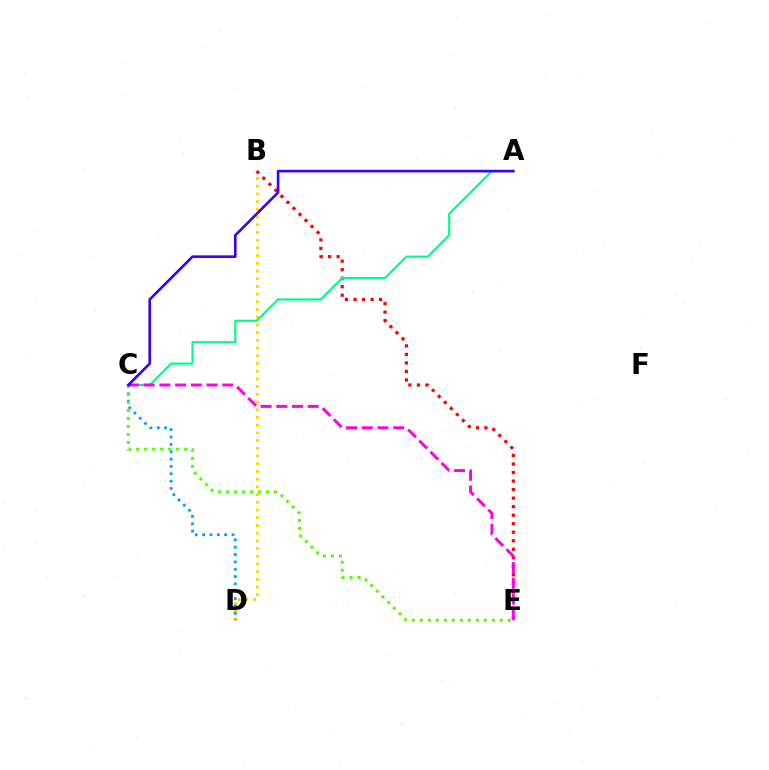{('B', 'D'): [{'color': '#ffd500', 'line_style': 'dotted', 'thickness': 2.09}], ('B', 'E'): [{'color': '#ff0000', 'line_style': 'dotted', 'thickness': 2.32}], ('C', 'D'): [{'color': '#009eff', 'line_style': 'dotted', 'thickness': 2.0}], ('C', 'E'): [{'color': '#4fff00', 'line_style': 'dotted', 'thickness': 2.17}, {'color': '#ff00ed', 'line_style': 'dashed', 'thickness': 2.14}], ('A', 'C'): [{'color': '#00ff86', 'line_style': 'solid', 'thickness': 1.58}, {'color': '#3700ff', 'line_style': 'solid', 'thickness': 1.89}]}